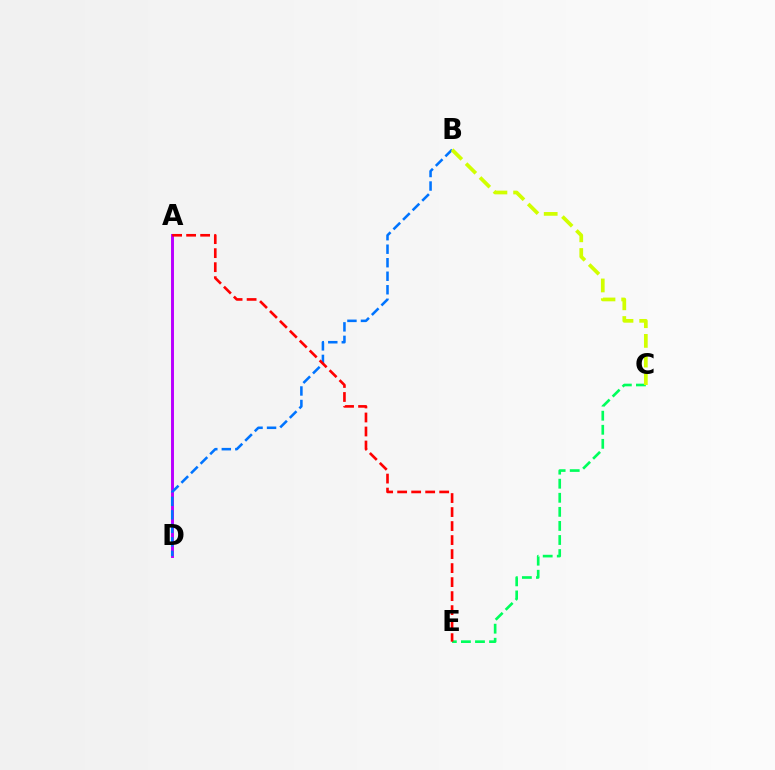{('A', 'D'): [{'color': '#b900ff', 'line_style': 'solid', 'thickness': 2.12}], ('B', 'D'): [{'color': '#0074ff', 'line_style': 'dashed', 'thickness': 1.84}], ('C', 'E'): [{'color': '#00ff5c', 'line_style': 'dashed', 'thickness': 1.91}], ('B', 'C'): [{'color': '#d1ff00', 'line_style': 'dashed', 'thickness': 2.68}], ('A', 'E'): [{'color': '#ff0000', 'line_style': 'dashed', 'thickness': 1.9}]}